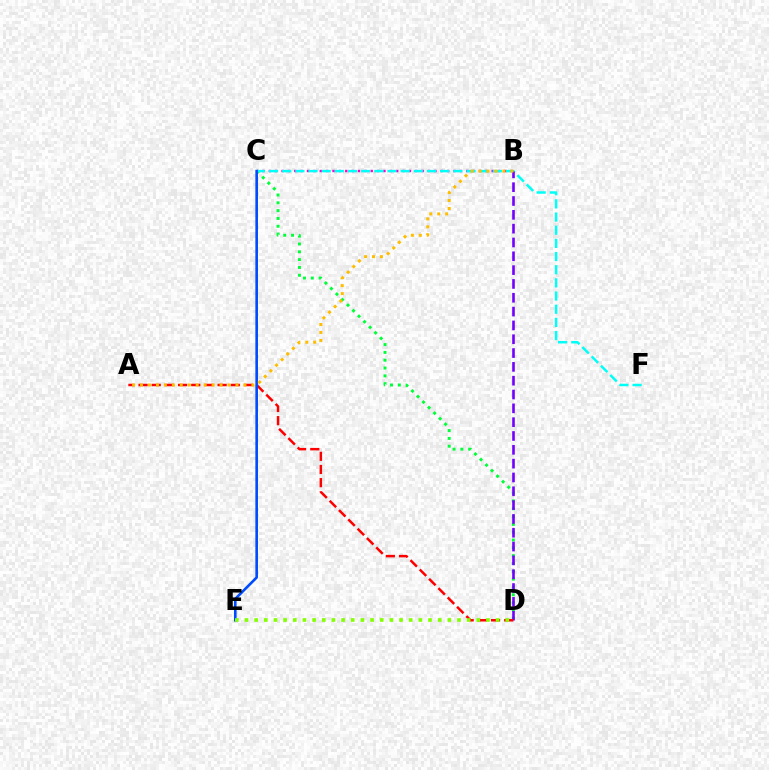{('C', 'D'): [{'color': '#00ff39', 'line_style': 'dotted', 'thickness': 2.12}], ('B', 'C'): [{'color': '#ff00cf', 'line_style': 'dotted', 'thickness': 1.73}], ('C', 'F'): [{'color': '#00fff6', 'line_style': 'dashed', 'thickness': 1.79}], ('B', 'D'): [{'color': '#7200ff', 'line_style': 'dashed', 'thickness': 1.88}], ('A', 'D'): [{'color': '#ff0000', 'line_style': 'dashed', 'thickness': 1.79}], ('C', 'E'): [{'color': '#004bff', 'line_style': 'solid', 'thickness': 1.88}], ('D', 'E'): [{'color': '#84ff00', 'line_style': 'dotted', 'thickness': 2.62}], ('A', 'B'): [{'color': '#ffbd00', 'line_style': 'dotted', 'thickness': 2.16}]}